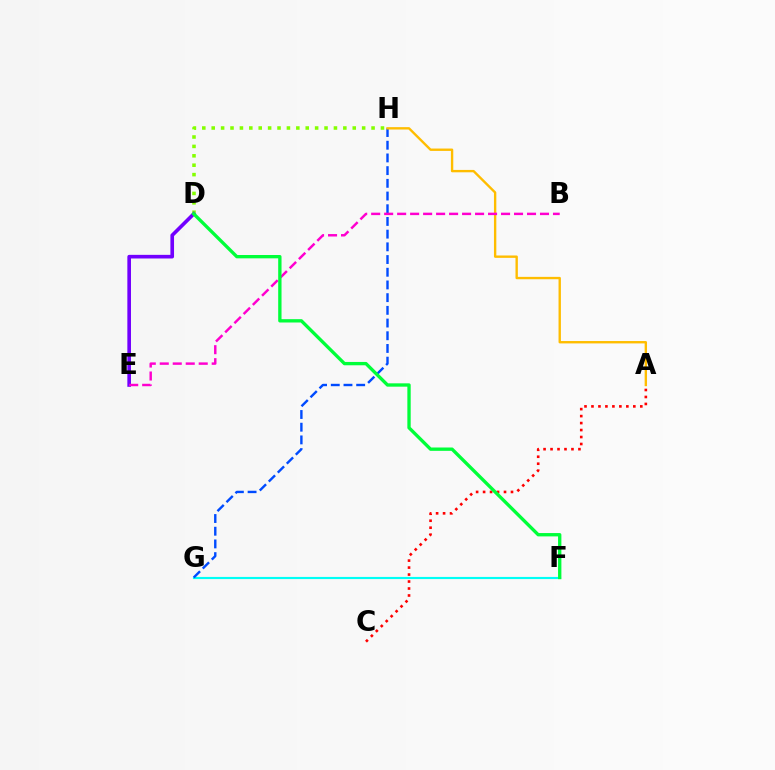{('D', 'H'): [{'color': '#84ff00', 'line_style': 'dotted', 'thickness': 2.55}], ('F', 'G'): [{'color': '#00fff6', 'line_style': 'solid', 'thickness': 1.55}], ('G', 'H'): [{'color': '#004bff', 'line_style': 'dashed', 'thickness': 1.73}], ('D', 'E'): [{'color': '#7200ff', 'line_style': 'solid', 'thickness': 2.62}], ('A', 'H'): [{'color': '#ffbd00', 'line_style': 'solid', 'thickness': 1.71}], ('B', 'E'): [{'color': '#ff00cf', 'line_style': 'dashed', 'thickness': 1.76}], ('A', 'C'): [{'color': '#ff0000', 'line_style': 'dotted', 'thickness': 1.9}], ('D', 'F'): [{'color': '#00ff39', 'line_style': 'solid', 'thickness': 2.4}]}